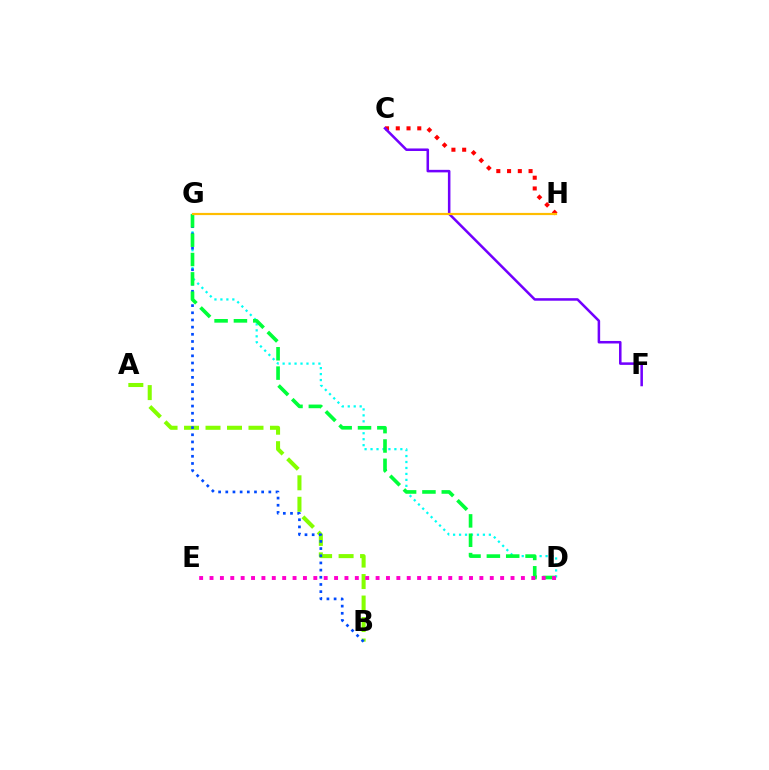{('C', 'H'): [{'color': '#ff0000', 'line_style': 'dotted', 'thickness': 2.92}], ('A', 'B'): [{'color': '#84ff00', 'line_style': 'dashed', 'thickness': 2.92}], ('D', 'G'): [{'color': '#00fff6', 'line_style': 'dotted', 'thickness': 1.62}, {'color': '#00ff39', 'line_style': 'dashed', 'thickness': 2.63}], ('B', 'G'): [{'color': '#004bff', 'line_style': 'dotted', 'thickness': 1.95}], ('C', 'F'): [{'color': '#7200ff', 'line_style': 'solid', 'thickness': 1.82}], ('D', 'E'): [{'color': '#ff00cf', 'line_style': 'dotted', 'thickness': 2.82}], ('G', 'H'): [{'color': '#ffbd00', 'line_style': 'solid', 'thickness': 1.58}]}